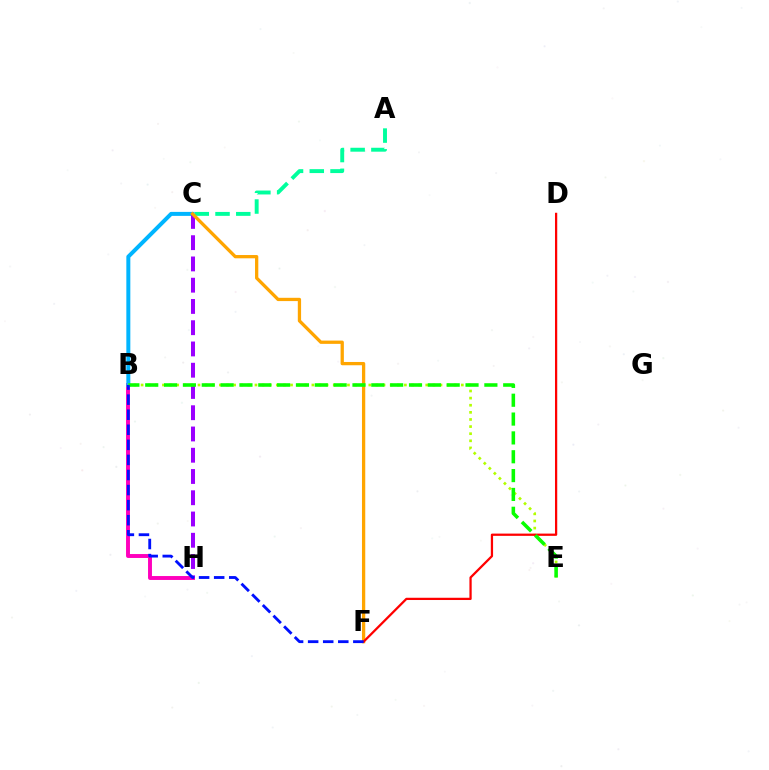{('B', 'H'): [{'color': '#ff00bd', 'line_style': 'solid', 'thickness': 2.82}], ('B', 'C'): [{'color': '#00b5ff', 'line_style': 'solid', 'thickness': 2.87}], ('A', 'C'): [{'color': '#00ff9d', 'line_style': 'dashed', 'thickness': 2.82}], ('C', 'H'): [{'color': '#9b00ff', 'line_style': 'dashed', 'thickness': 2.89}], ('C', 'F'): [{'color': '#ffa500', 'line_style': 'solid', 'thickness': 2.36}], ('B', 'E'): [{'color': '#b3ff00', 'line_style': 'dotted', 'thickness': 1.93}, {'color': '#08ff00', 'line_style': 'dashed', 'thickness': 2.56}], ('D', 'F'): [{'color': '#ff0000', 'line_style': 'solid', 'thickness': 1.62}], ('B', 'F'): [{'color': '#0010ff', 'line_style': 'dashed', 'thickness': 2.05}]}